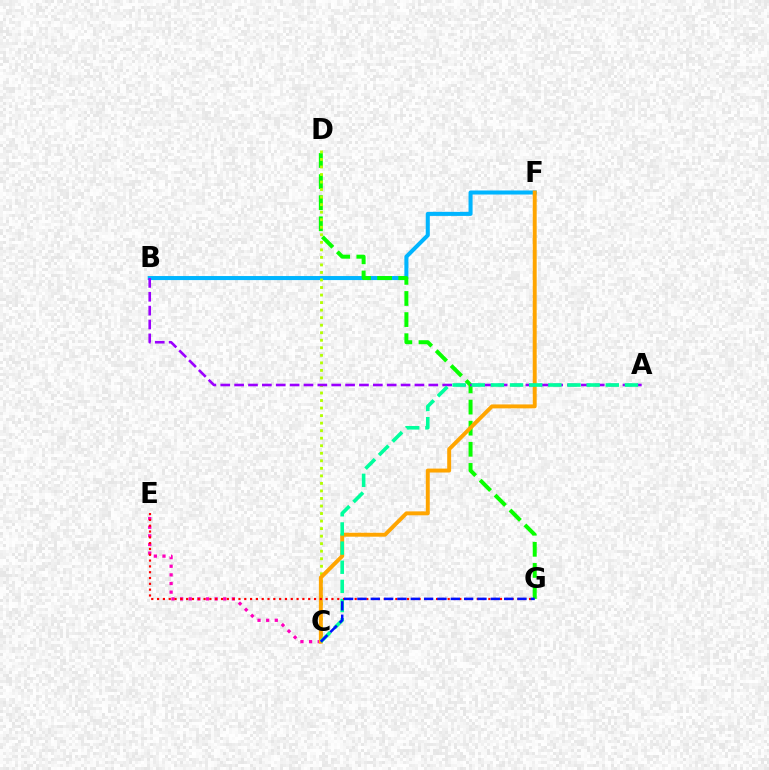{('B', 'F'): [{'color': '#00b5ff', 'line_style': 'solid', 'thickness': 2.91}], ('D', 'G'): [{'color': '#08ff00', 'line_style': 'dashed', 'thickness': 2.87}], ('C', 'E'): [{'color': '#ff00bd', 'line_style': 'dotted', 'thickness': 2.34}], ('C', 'D'): [{'color': '#b3ff00', 'line_style': 'dotted', 'thickness': 2.05}], ('C', 'F'): [{'color': '#ffa500', 'line_style': 'solid', 'thickness': 2.83}], ('A', 'B'): [{'color': '#9b00ff', 'line_style': 'dashed', 'thickness': 1.88}], ('A', 'C'): [{'color': '#00ff9d', 'line_style': 'dashed', 'thickness': 2.6}], ('E', 'G'): [{'color': '#ff0000', 'line_style': 'dotted', 'thickness': 1.58}], ('C', 'G'): [{'color': '#0010ff', 'line_style': 'dashed', 'thickness': 1.81}]}